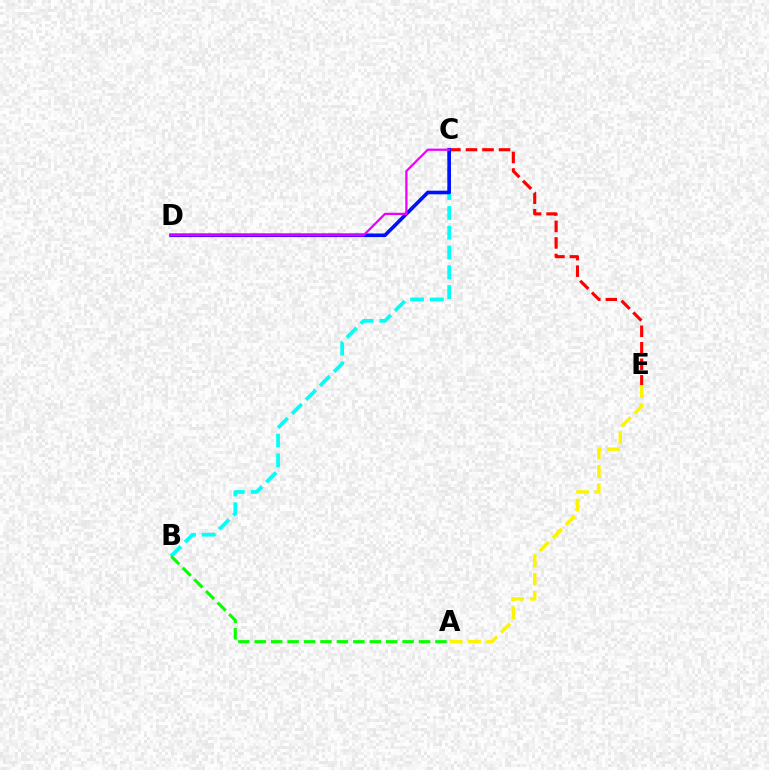{('B', 'C'): [{'color': '#00fff6', 'line_style': 'dashed', 'thickness': 2.69}], ('A', 'B'): [{'color': '#08ff00', 'line_style': 'dashed', 'thickness': 2.23}], ('C', 'E'): [{'color': '#ff0000', 'line_style': 'dashed', 'thickness': 2.25}], ('A', 'E'): [{'color': '#fcf500', 'line_style': 'dashed', 'thickness': 2.5}], ('C', 'D'): [{'color': '#0010ff', 'line_style': 'solid', 'thickness': 2.6}, {'color': '#ee00ff', 'line_style': 'solid', 'thickness': 1.62}]}